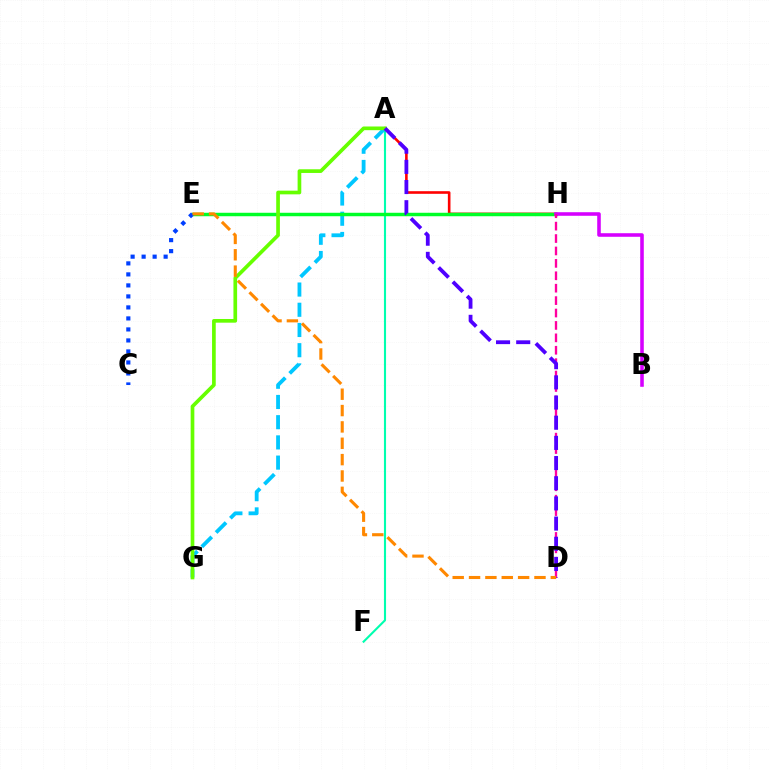{('A', 'F'): [{'color': '#00ffaf', 'line_style': 'solid', 'thickness': 1.52}], ('A', 'H'): [{'color': '#ff0000', 'line_style': 'solid', 'thickness': 1.89}], ('A', 'G'): [{'color': '#00c7ff', 'line_style': 'dashed', 'thickness': 2.75}, {'color': '#66ff00', 'line_style': 'solid', 'thickness': 2.65}], ('E', 'H'): [{'color': '#eeff00', 'line_style': 'dashed', 'thickness': 1.97}, {'color': '#00ff27', 'line_style': 'solid', 'thickness': 2.49}], ('B', 'H'): [{'color': '#d600ff', 'line_style': 'solid', 'thickness': 2.57}], ('D', 'H'): [{'color': '#ff00a0', 'line_style': 'dashed', 'thickness': 1.69}], ('A', 'D'): [{'color': '#4f00ff', 'line_style': 'dashed', 'thickness': 2.74}], ('C', 'E'): [{'color': '#003fff', 'line_style': 'dotted', 'thickness': 2.99}], ('D', 'E'): [{'color': '#ff8800', 'line_style': 'dashed', 'thickness': 2.22}]}